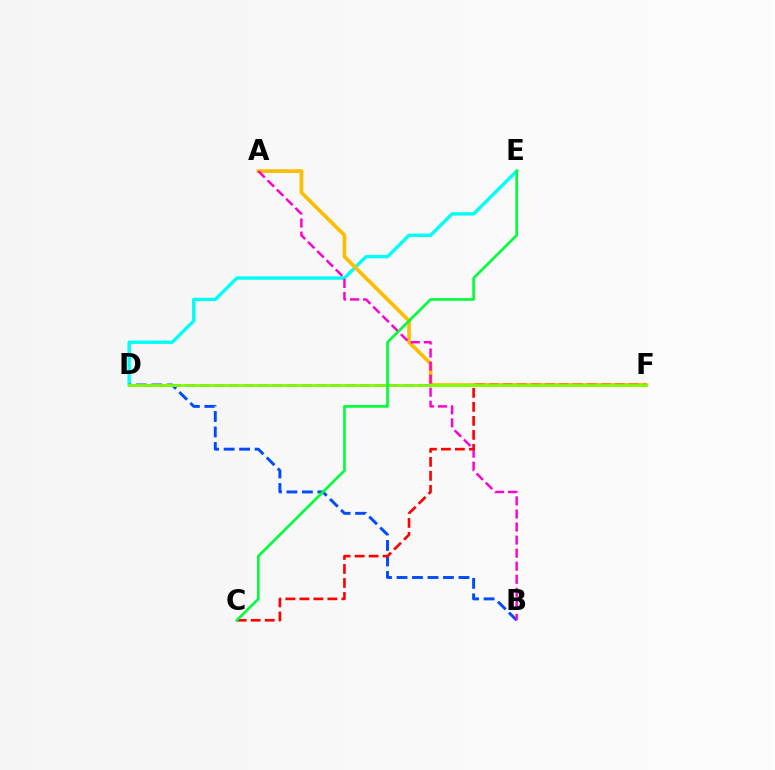{('D', 'E'): [{'color': '#00fff6', 'line_style': 'solid', 'thickness': 2.44}], ('D', 'F'): [{'color': '#7200ff', 'line_style': 'dashed', 'thickness': 1.98}, {'color': '#84ff00', 'line_style': 'solid', 'thickness': 2.03}], ('B', 'D'): [{'color': '#004bff', 'line_style': 'dashed', 'thickness': 2.11}], ('A', 'F'): [{'color': '#ffbd00', 'line_style': 'solid', 'thickness': 2.65}], ('A', 'B'): [{'color': '#ff00cf', 'line_style': 'dashed', 'thickness': 1.77}], ('C', 'F'): [{'color': '#ff0000', 'line_style': 'dashed', 'thickness': 1.9}], ('C', 'E'): [{'color': '#00ff39', 'line_style': 'solid', 'thickness': 1.91}]}